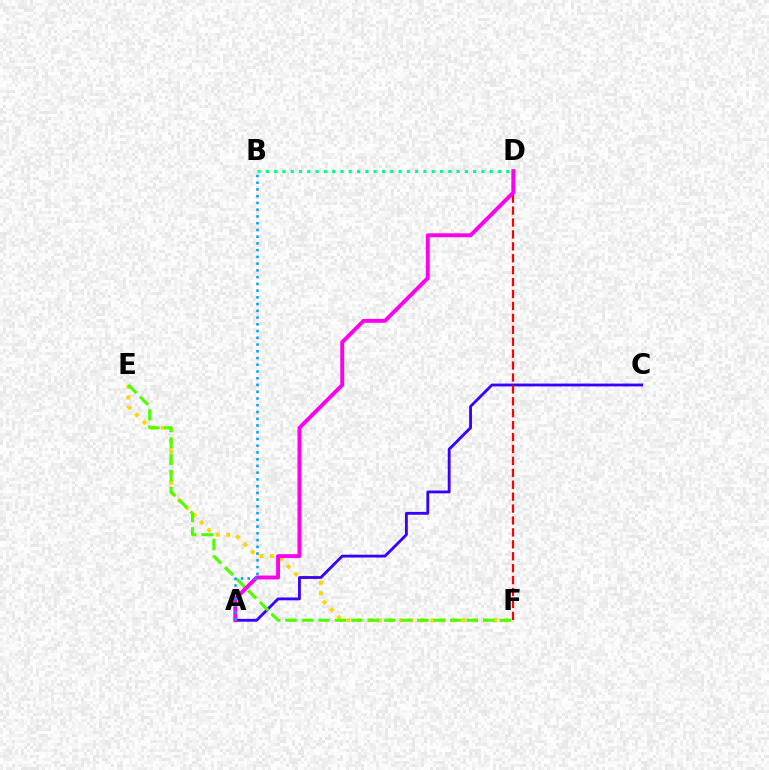{('E', 'F'): [{'color': '#ffd500', 'line_style': 'dotted', 'thickness': 2.85}, {'color': '#4fff00', 'line_style': 'dashed', 'thickness': 2.24}], ('A', 'C'): [{'color': '#3700ff', 'line_style': 'solid', 'thickness': 2.03}], ('D', 'F'): [{'color': '#ff0000', 'line_style': 'dashed', 'thickness': 1.62}], ('B', 'D'): [{'color': '#00ff86', 'line_style': 'dotted', 'thickness': 2.25}], ('A', 'D'): [{'color': '#ff00ed', 'line_style': 'solid', 'thickness': 2.81}], ('A', 'B'): [{'color': '#009eff', 'line_style': 'dotted', 'thickness': 1.83}]}